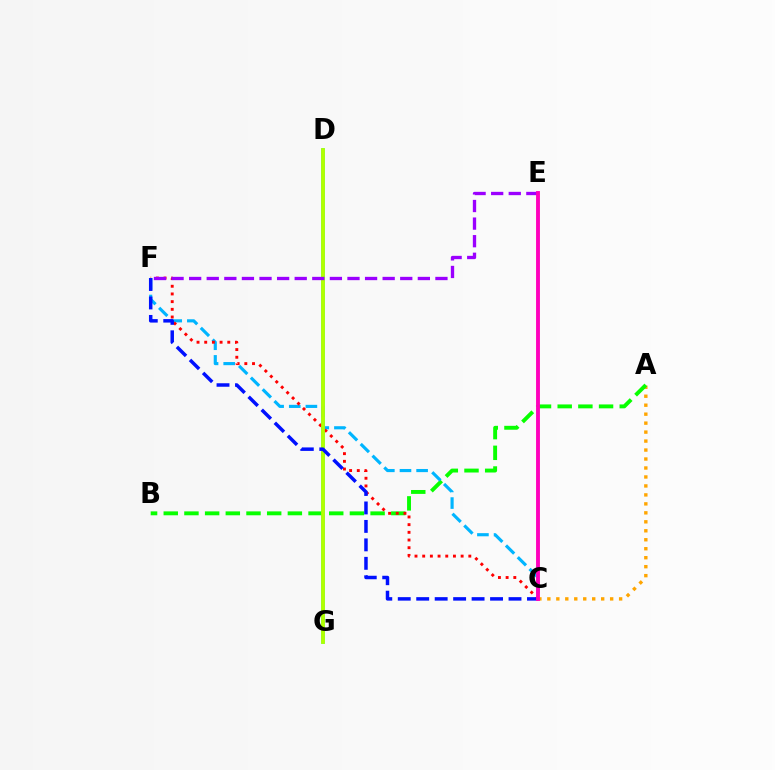{('D', 'G'): [{'color': '#00ff9d', 'line_style': 'solid', 'thickness': 2.56}, {'color': '#b3ff00', 'line_style': 'solid', 'thickness': 2.7}], ('A', 'C'): [{'color': '#ffa500', 'line_style': 'dotted', 'thickness': 2.44}], ('A', 'B'): [{'color': '#08ff00', 'line_style': 'dashed', 'thickness': 2.81}], ('C', 'F'): [{'color': '#00b5ff', 'line_style': 'dashed', 'thickness': 2.26}, {'color': '#ff0000', 'line_style': 'dotted', 'thickness': 2.09}, {'color': '#0010ff', 'line_style': 'dashed', 'thickness': 2.51}], ('E', 'F'): [{'color': '#9b00ff', 'line_style': 'dashed', 'thickness': 2.39}], ('C', 'E'): [{'color': '#ff00bd', 'line_style': 'solid', 'thickness': 2.79}]}